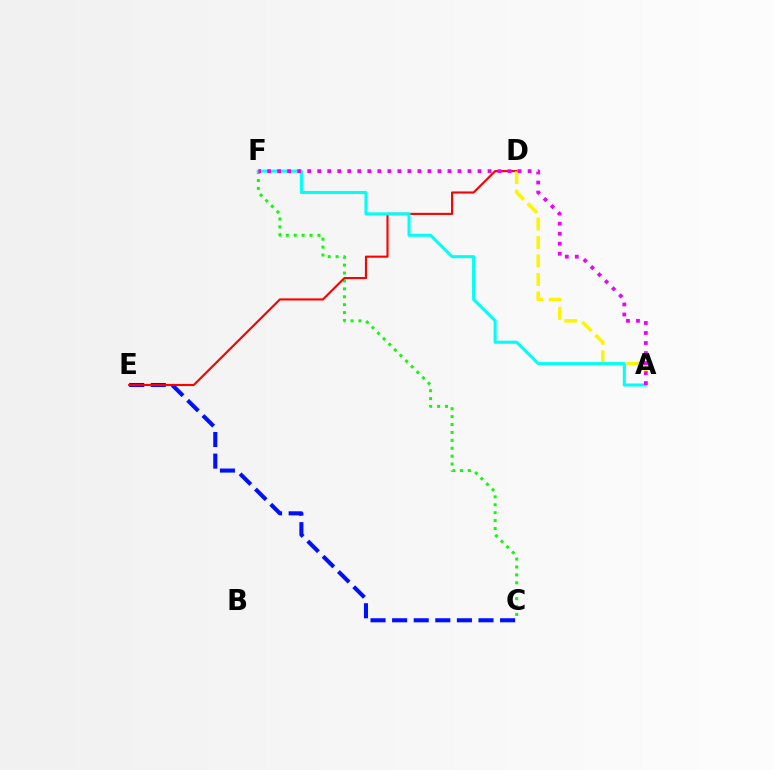{('C', 'E'): [{'color': '#0010ff', 'line_style': 'dashed', 'thickness': 2.93}], ('C', 'F'): [{'color': '#08ff00', 'line_style': 'dotted', 'thickness': 2.15}], ('D', 'E'): [{'color': '#ff0000', 'line_style': 'solid', 'thickness': 1.53}], ('A', 'D'): [{'color': '#fcf500', 'line_style': 'dashed', 'thickness': 2.51}], ('A', 'F'): [{'color': '#00fff6', 'line_style': 'solid', 'thickness': 2.2}, {'color': '#ee00ff', 'line_style': 'dotted', 'thickness': 2.72}]}